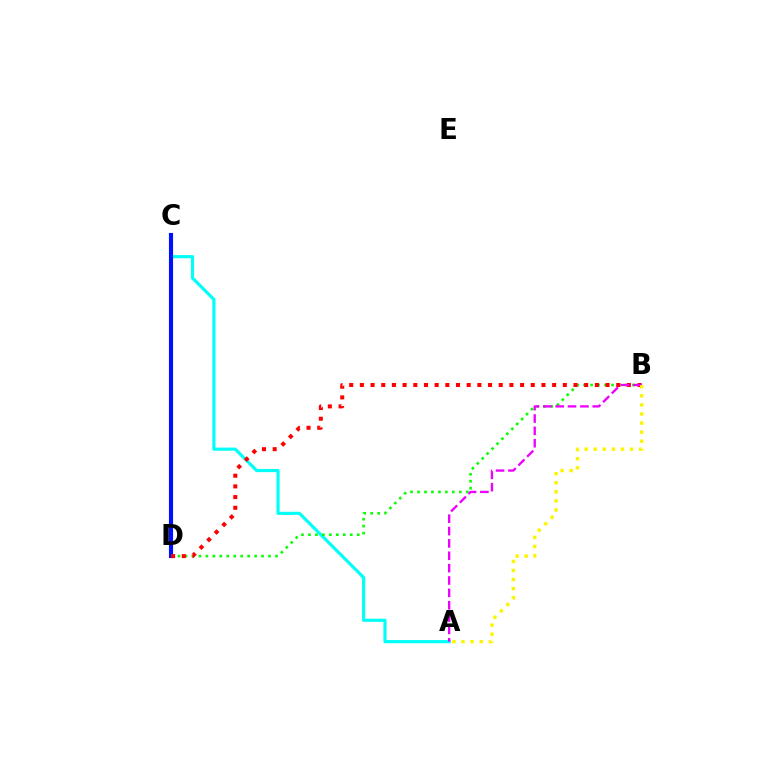{('A', 'C'): [{'color': '#00fff6', 'line_style': 'solid', 'thickness': 2.27}], ('B', 'D'): [{'color': '#08ff00', 'line_style': 'dotted', 'thickness': 1.89}, {'color': '#ff0000', 'line_style': 'dotted', 'thickness': 2.9}], ('C', 'D'): [{'color': '#0010ff', 'line_style': 'solid', 'thickness': 2.97}], ('A', 'B'): [{'color': '#ee00ff', 'line_style': 'dashed', 'thickness': 1.68}, {'color': '#fcf500', 'line_style': 'dotted', 'thickness': 2.47}]}